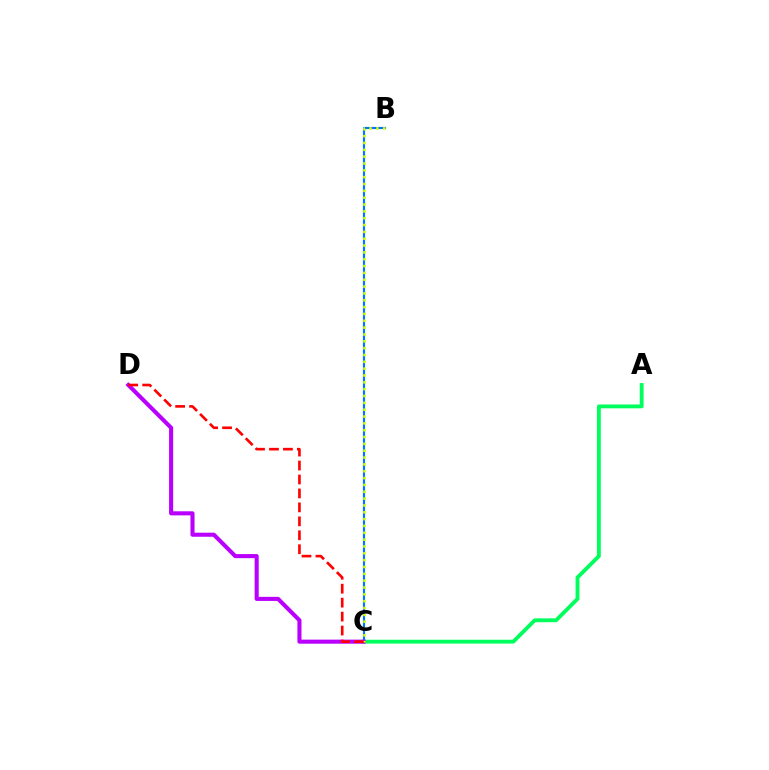{('A', 'C'): [{'color': '#00ff5c', 'line_style': 'solid', 'thickness': 2.77}], ('B', 'C'): [{'color': '#0074ff', 'line_style': 'solid', 'thickness': 1.55}, {'color': '#d1ff00', 'line_style': 'dotted', 'thickness': 1.86}], ('C', 'D'): [{'color': '#b900ff', 'line_style': 'solid', 'thickness': 2.93}, {'color': '#ff0000', 'line_style': 'dashed', 'thickness': 1.89}]}